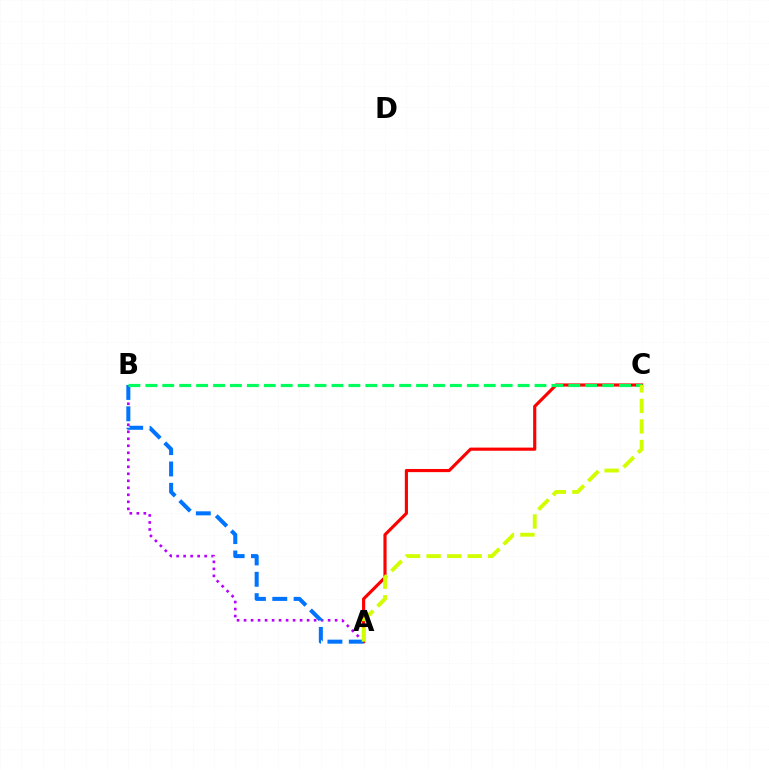{('A', 'B'): [{'color': '#b900ff', 'line_style': 'dotted', 'thickness': 1.9}, {'color': '#0074ff', 'line_style': 'dashed', 'thickness': 2.9}], ('A', 'C'): [{'color': '#ff0000', 'line_style': 'solid', 'thickness': 2.27}, {'color': '#d1ff00', 'line_style': 'dashed', 'thickness': 2.79}], ('B', 'C'): [{'color': '#00ff5c', 'line_style': 'dashed', 'thickness': 2.3}]}